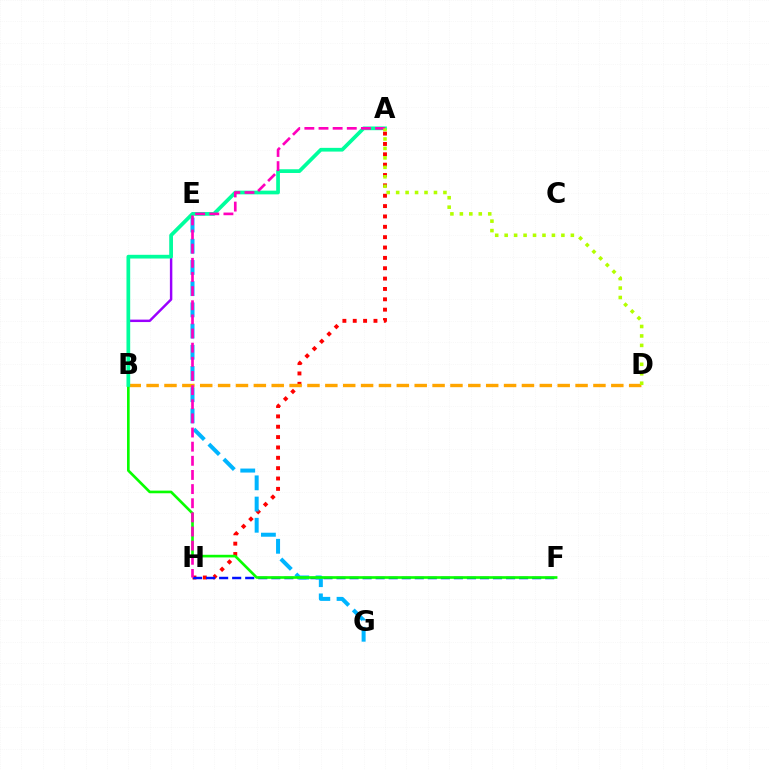{('A', 'H'): [{'color': '#ff0000', 'line_style': 'dotted', 'thickness': 2.81}, {'color': '#ff00bd', 'line_style': 'dashed', 'thickness': 1.92}], ('F', 'H'): [{'color': '#0010ff', 'line_style': 'dashed', 'thickness': 1.77}], ('E', 'G'): [{'color': '#00b5ff', 'line_style': 'dashed', 'thickness': 2.88}], ('B', 'D'): [{'color': '#ffa500', 'line_style': 'dashed', 'thickness': 2.43}], ('B', 'E'): [{'color': '#9b00ff', 'line_style': 'solid', 'thickness': 1.77}], ('B', 'F'): [{'color': '#08ff00', 'line_style': 'solid', 'thickness': 1.91}], ('A', 'B'): [{'color': '#00ff9d', 'line_style': 'solid', 'thickness': 2.68}], ('A', 'D'): [{'color': '#b3ff00', 'line_style': 'dotted', 'thickness': 2.57}]}